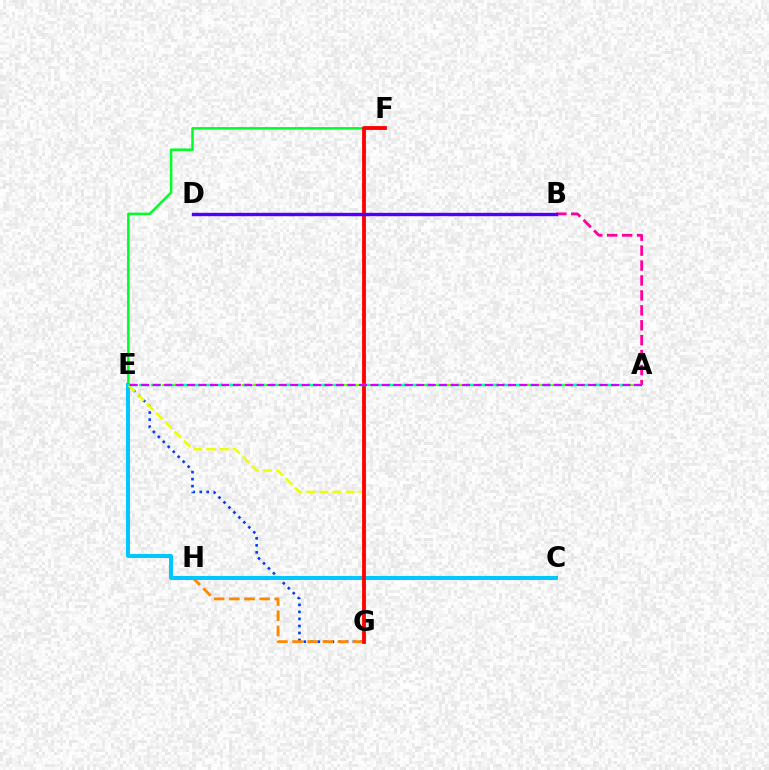{('A', 'E'): [{'color': '#66ff00', 'line_style': 'dashed', 'thickness': 1.54}, {'color': '#00ffaf', 'line_style': 'dashed', 'thickness': 1.77}, {'color': '#d600ff', 'line_style': 'dashed', 'thickness': 1.56}], ('E', 'G'): [{'color': '#003fff', 'line_style': 'dotted', 'thickness': 1.91}, {'color': '#eeff00', 'line_style': 'dashed', 'thickness': 1.78}], ('E', 'F'): [{'color': '#00ff27', 'line_style': 'solid', 'thickness': 1.82}], ('G', 'H'): [{'color': '#ff8800', 'line_style': 'dashed', 'thickness': 2.06}], ('C', 'E'): [{'color': '#00c7ff', 'line_style': 'solid', 'thickness': 2.86}], ('A', 'B'): [{'color': '#ff00a0', 'line_style': 'dashed', 'thickness': 2.03}], ('F', 'G'): [{'color': '#ff0000', 'line_style': 'solid', 'thickness': 2.74}], ('B', 'D'): [{'color': '#4f00ff', 'line_style': 'solid', 'thickness': 2.43}]}